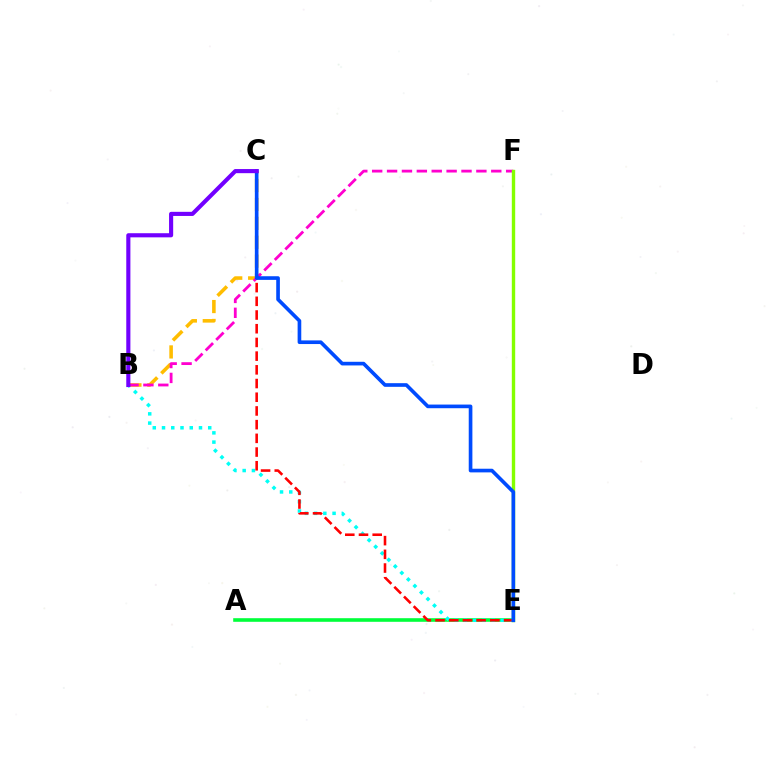{('A', 'E'): [{'color': '#00ff39', 'line_style': 'solid', 'thickness': 2.59}], ('B', 'C'): [{'color': '#ffbd00', 'line_style': 'dashed', 'thickness': 2.57}, {'color': '#7200ff', 'line_style': 'solid', 'thickness': 2.97}], ('B', 'E'): [{'color': '#00fff6', 'line_style': 'dotted', 'thickness': 2.51}], ('B', 'F'): [{'color': '#ff00cf', 'line_style': 'dashed', 'thickness': 2.02}], ('C', 'E'): [{'color': '#ff0000', 'line_style': 'dashed', 'thickness': 1.86}, {'color': '#004bff', 'line_style': 'solid', 'thickness': 2.63}], ('E', 'F'): [{'color': '#84ff00', 'line_style': 'solid', 'thickness': 2.44}]}